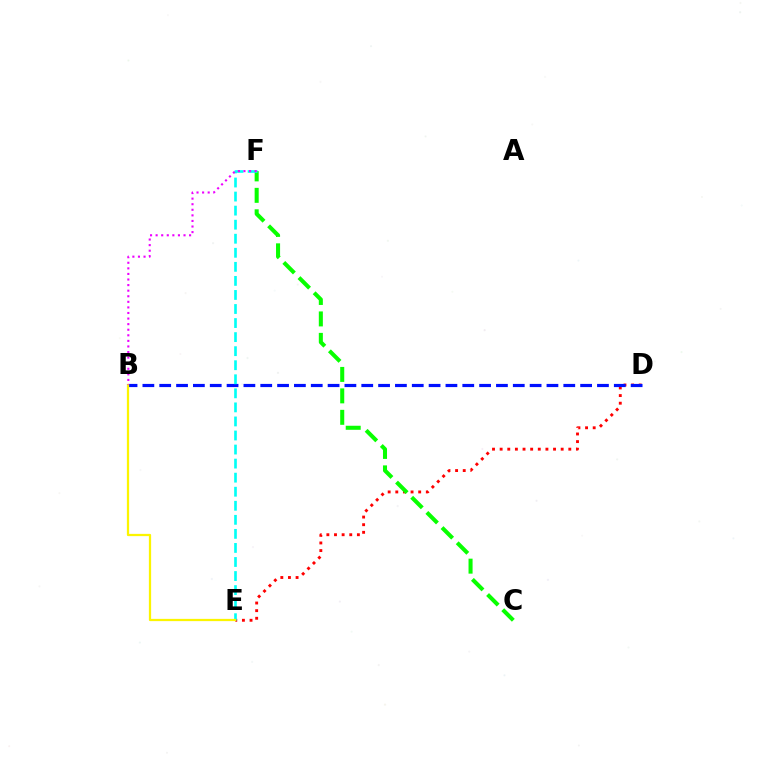{('D', 'E'): [{'color': '#ff0000', 'line_style': 'dotted', 'thickness': 2.07}], ('C', 'F'): [{'color': '#08ff00', 'line_style': 'dashed', 'thickness': 2.91}], ('B', 'D'): [{'color': '#0010ff', 'line_style': 'dashed', 'thickness': 2.29}], ('E', 'F'): [{'color': '#00fff6', 'line_style': 'dashed', 'thickness': 1.91}], ('B', 'E'): [{'color': '#fcf500', 'line_style': 'solid', 'thickness': 1.62}], ('B', 'F'): [{'color': '#ee00ff', 'line_style': 'dotted', 'thickness': 1.52}]}